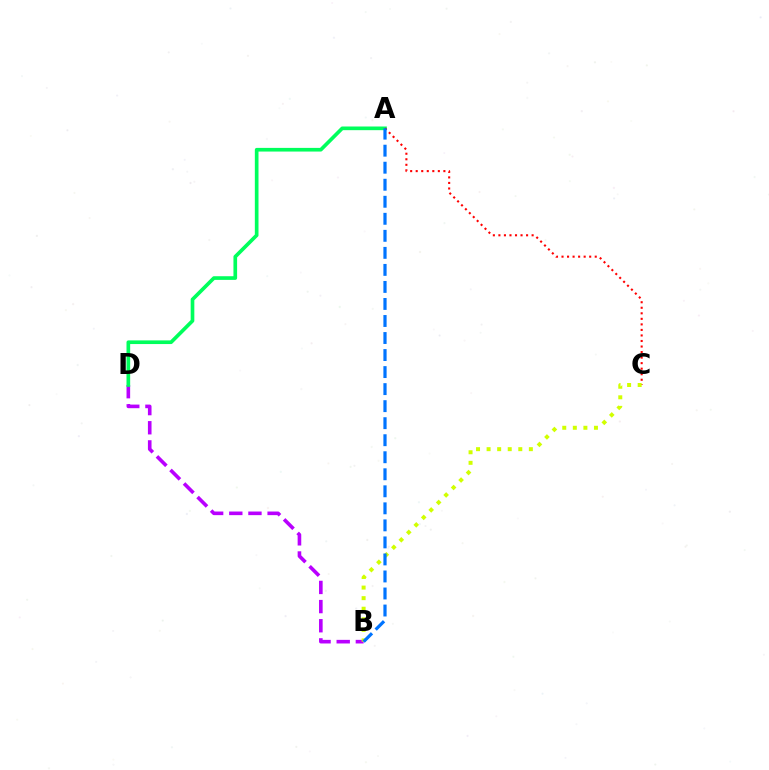{('B', 'D'): [{'color': '#b900ff', 'line_style': 'dashed', 'thickness': 2.6}], ('A', 'D'): [{'color': '#00ff5c', 'line_style': 'solid', 'thickness': 2.64}], ('A', 'C'): [{'color': '#ff0000', 'line_style': 'dotted', 'thickness': 1.5}], ('B', 'C'): [{'color': '#d1ff00', 'line_style': 'dotted', 'thickness': 2.87}], ('A', 'B'): [{'color': '#0074ff', 'line_style': 'dashed', 'thickness': 2.31}]}